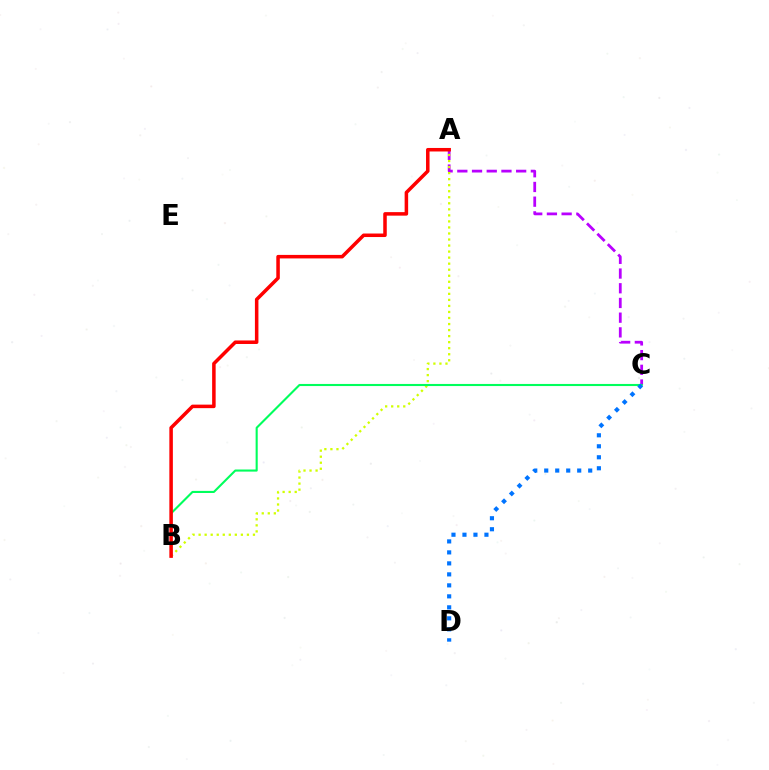{('A', 'C'): [{'color': '#b900ff', 'line_style': 'dashed', 'thickness': 2.0}], ('A', 'B'): [{'color': '#d1ff00', 'line_style': 'dotted', 'thickness': 1.64}, {'color': '#ff0000', 'line_style': 'solid', 'thickness': 2.53}], ('B', 'C'): [{'color': '#00ff5c', 'line_style': 'solid', 'thickness': 1.51}], ('C', 'D'): [{'color': '#0074ff', 'line_style': 'dotted', 'thickness': 2.99}]}